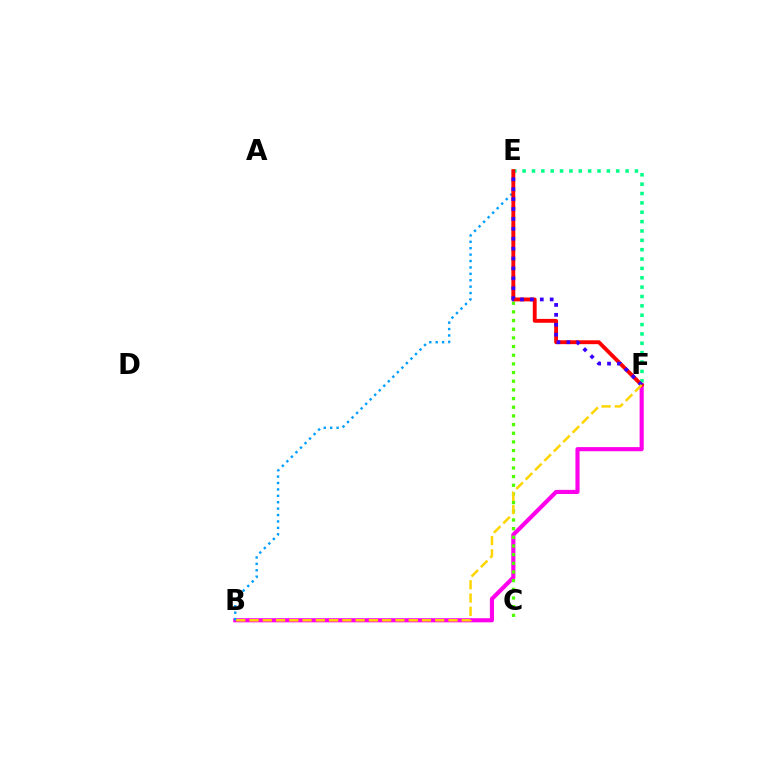{('B', 'F'): [{'color': '#ff00ed', 'line_style': 'solid', 'thickness': 2.98}, {'color': '#ffd500', 'line_style': 'dashed', 'thickness': 1.8}], ('C', 'E'): [{'color': '#4fff00', 'line_style': 'dotted', 'thickness': 2.36}], ('E', 'F'): [{'color': '#00ff86', 'line_style': 'dotted', 'thickness': 2.54}, {'color': '#ff0000', 'line_style': 'solid', 'thickness': 2.78}, {'color': '#3700ff', 'line_style': 'dotted', 'thickness': 2.69}], ('B', 'E'): [{'color': '#009eff', 'line_style': 'dotted', 'thickness': 1.74}]}